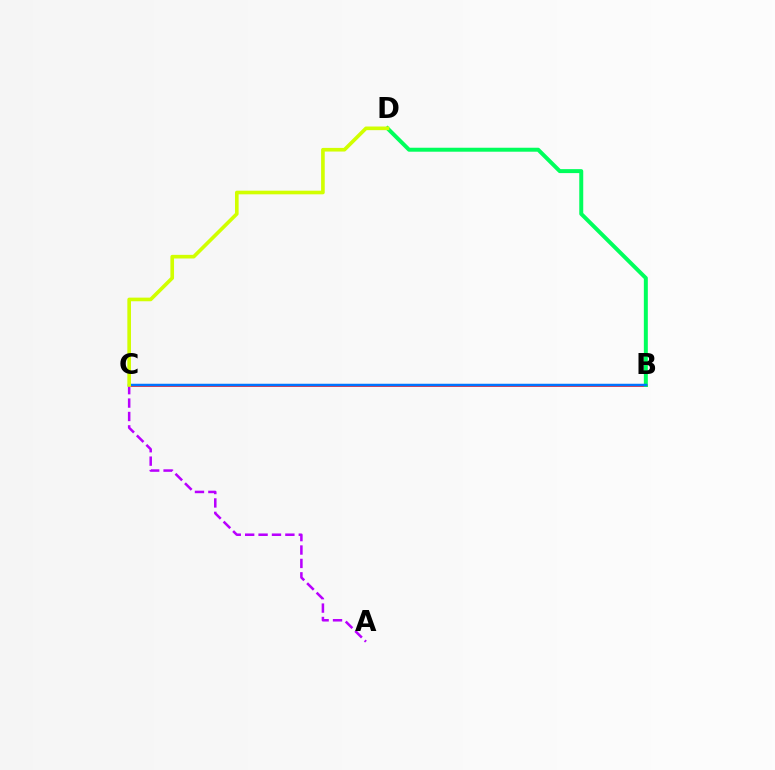{('B', 'C'): [{'color': '#ff0000', 'line_style': 'solid', 'thickness': 1.81}, {'color': '#0074ff', 'line_style': 'solid', 'thickness': 1.79}], ('B', 'D'): [{'color': '#00ff5c', 'line_style': 'solid', 'thickness': 2.86}], ('A', 'C'): [{'color': '#b900ff', 'line_style': 'dashed', 'thickness': 1.82}], ('C', 'D'): [{'color': '#d1ff00', 'line_style': 'solid', 'thickness': 2.62}]}